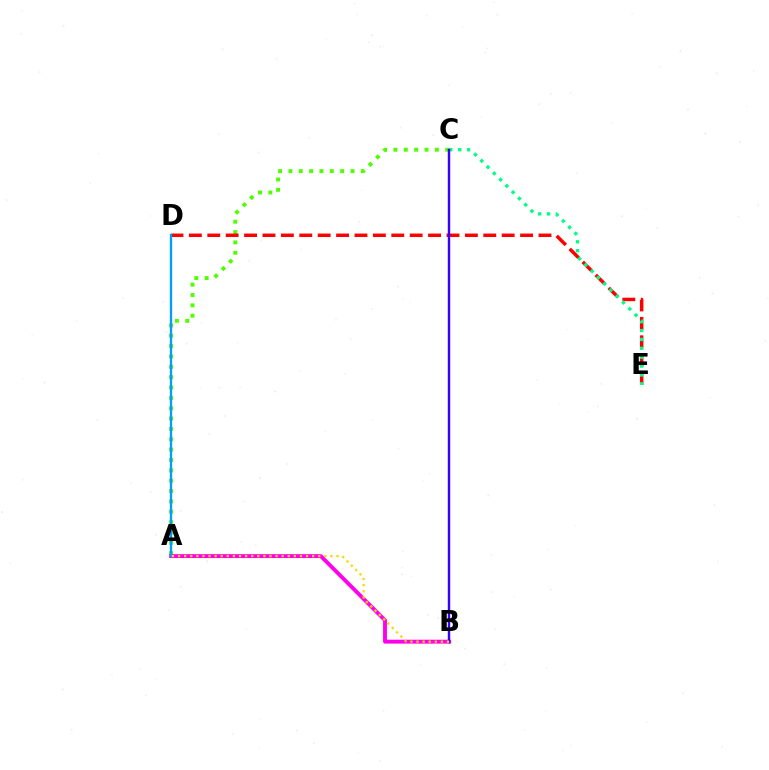{('A', 'C'): [{'color': '#4fff00', 'line_style': 'dotted', 'thickness': 2.81}], ('A', 'B'): [{'color': '#ff00ed', 'line_style': 'solid', 'thickness': 2.8}, {'color': '#ffd500', 'line_style': 'dotted', 'thickness': 1.66}], ('D', 'E'): [{'color': '#ff0000', 'line_style': 'dashed', 'thickness': 2.5}], ('A', 'D'): [{'color': '#009eff', 'line_style': 'solid', 'thickness': 1.68}], ('C', 'E'): [{'color': '#00ff86', 'line_style': 'dotted', 'thickness': 2.41}], ('B', 'C'): [{'color': '#3700ff', 'line_style': 'solid', 'thickness': 1.74}]}